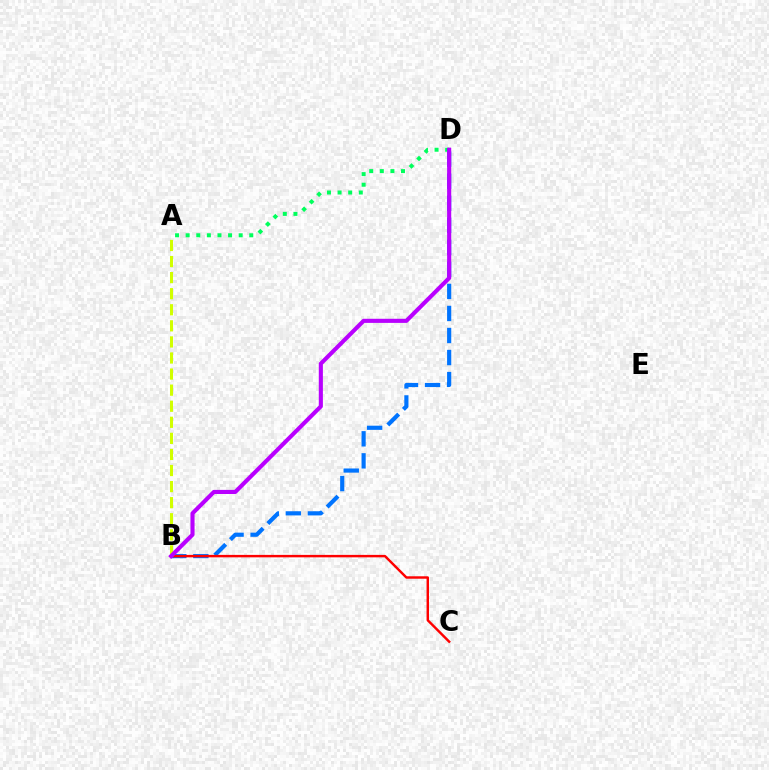{('B', 'D'): [{'color': '#0074ff', 'line_style': 'dashed', 'thickness': 2.99}, {'color': '#b900ff', 'line_style': 'solid', 'thickness': 2.96}], ('B', 'C'): [{'color': '#ff0000', 'line_style': 'solid', 'thickness': 1.76}], ('A', 'B'): [{'color': '#d1ff00', 'line_style': 'dashed', 'thickness': 2.18}], ('A', 'D'): [{'color': '#00ff5c', 'line_style': 'dotted', 'thickness': 2.88}]}